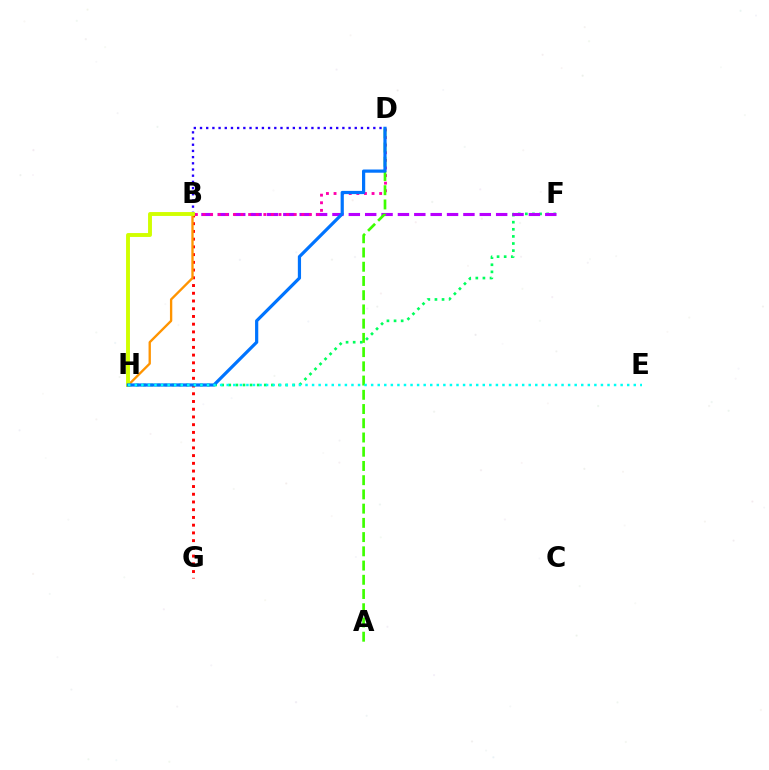{('F', 'H'): [{'color': '#00ff5c', 'line_style': 'dotted', 'thickness': 1.93}], ('B', 'F'): [{'color': '#b900ff', 'line_style': 'dashed', 'thickness': 2.22}], ('B', 'G'): [{'color': '#ff0000', 'line_style': 'dotted', 'thickness': 2.1}], ('B', 'H'): [{'color': '#ff9400', 'line_style': 'solid', 'thickness': 1.69}, {'color': '#d1ff00', 'line_style': 'solid', 'thickness': 2.81}], ('B', 'D'): [{'color': '#2500ff', 'line_style': 'dotted', 'thickness': 1.68}, {'color': '#ff00ac', 'line_style': 'dotted', 'thickness': 2.07}], ('A', 'D'): [{'color': '#3dff00', 'line_style': 'dashed', 'thickness': 1.93}], ('D', 'H'): [{'color': '#0074ff', 'line_style': 'solid', 'thickness': 2.31}], ('E', 'H'): [{'color': '#00fff6', 'line_style': 'dotted', 'thickness': 1.78}]}